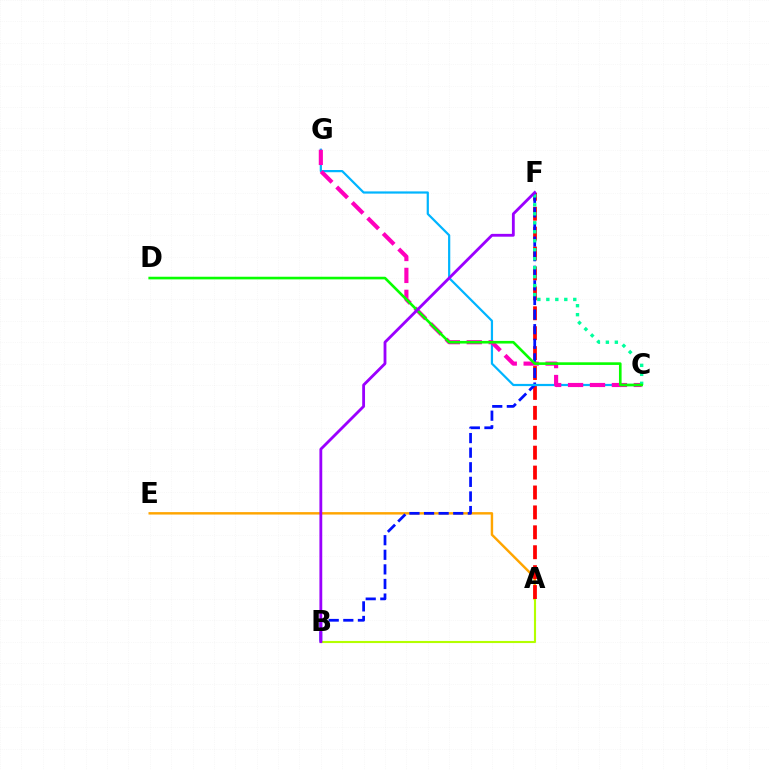{('A', 'E'): [{'color': '#ffa500', 'line_style': 'solid', 'thickness': 1.75}], ('A', 'B'): [{'color': '#b3ff00', 'line_style': 'solid', 'thickness': 1.53}], ('A', 'F'): [{'color': '#ff0000', 'line_style': 'dashed', 'thickness': 2.71}], ('B', 'F'): [{'color': '#0010ff', 'line_style': 'dashed', 'thickness': 1.98}, {'color': '#9b00ff', 'line_style': 'solid', 'thickness': 2.04}], ('C', 'G'): [{'color': '#00b5ff', 'line_style': 'solid', 'thickness': 1.59}, {'color': '#ff00bd', 'line_style': 'dashed', 'thickness': 2.98}], ('C', 'F'): [{'color': '#00ff9d', 'line_style': 'dotted', 'thickness': 2.44}], ('C', 'D'): [{'color': '#08ff00', 'line_style': 'solid', 'thickness': 1.89}]}